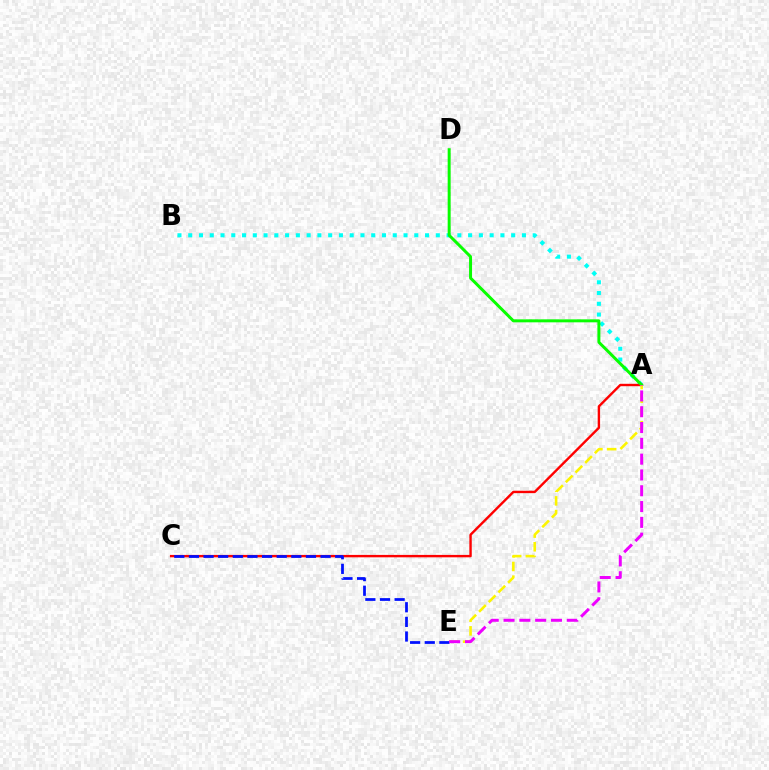{('A', 'B'): [{'color': '#00fff6', 'line_style': 'dotted', 'thickness': 2.92}], ('A', 'C'): [{'color': '#ff0000', 'line_style': 'solid', 'thickness': 1.73}], ('A', 'D'): [{'color': '#08ff00', 'line_style': 'solid', 'thickness': 2.15}], ('A', 'E'): [{'color': '#fcf500', 'line_style': 'dashed', 'thickness': 1.86}, {'color': '#ee00ff', 'line_style': 'dashed', 'thickness': 2.15}], ('C', 'E'): [{'color': '#0010ff', 'line_style': 'dashed', 'thickness': 1.99}]}